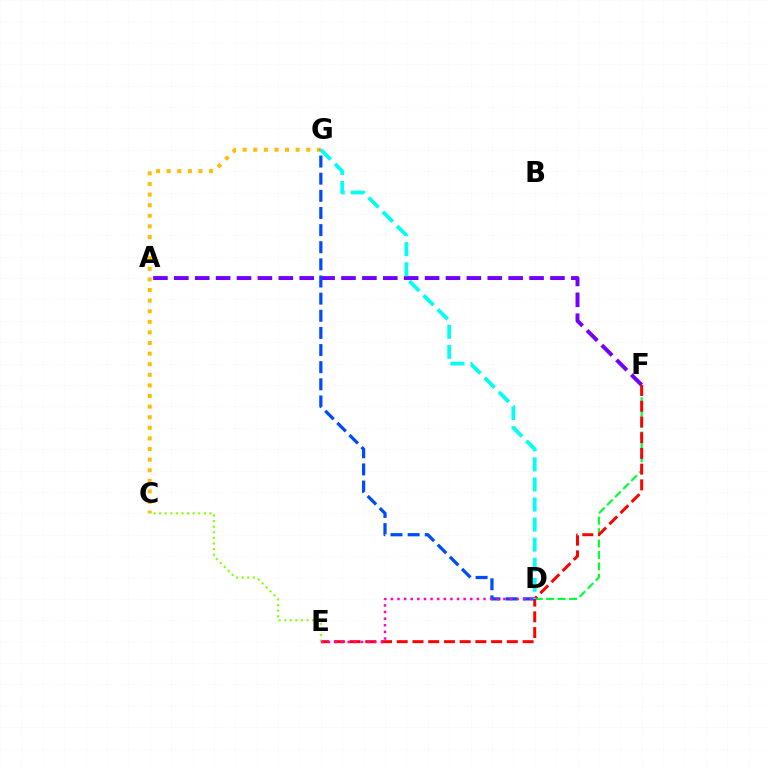{('D', 'F'): [{'color': '#00ff39', 'line_style': 'dashed', 'thickness': 1.55}], ('C', 'G'): [{'color': '#ffbd00', 'line_style': 'dotted', 'thickness': 2.88}], ('A', 'F'): [{'color': '#7200ff', 'line_style': 'dashed', 'thickness': 2.84}], ('E', 'F'): [{'color': '#ff0000', 'line_style': 'dashed', 'thickness': 2.14}], ('D', 'G'): [{'color': '#004bff', 'line_style': 'dashed', 'thickness': 2.33}, {'color': '#00fff6', 'line_style': 'dashed', 'thickness': 2.73}], ('C', 'E'): [{'color': '#84ff00', 'line_style': 'dotted', 'thickness': 1.52}], ('D', 'E'): [{'color': '#ff00cf', 'line_style': 'dotted', 'thickness': 1.8}]}